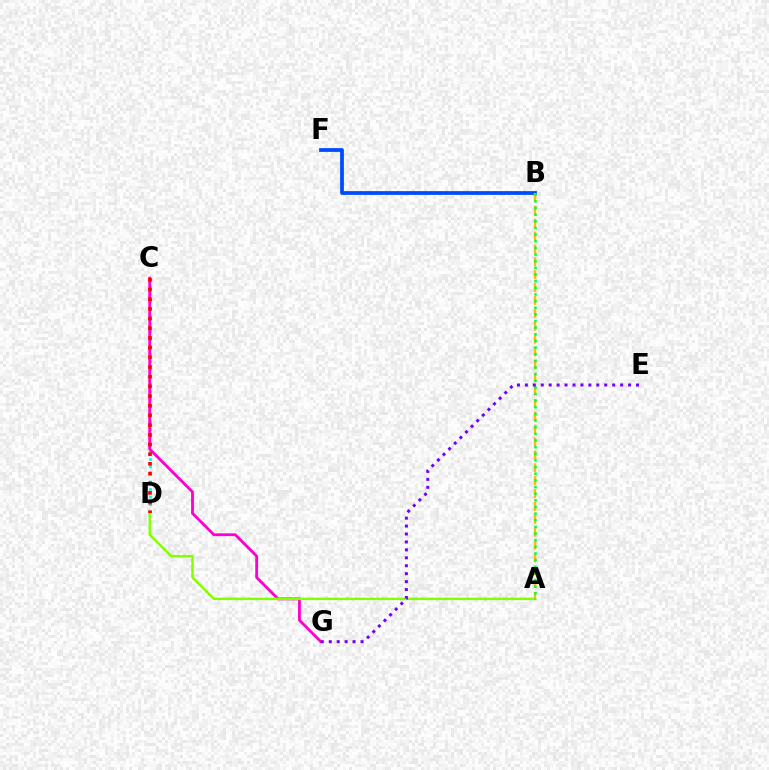{('C', 'D'): [{'color': '#00fff6', 'line_style': 'dotted', 'thickness': 2.04}, {'color': '#ff0000', 'line_style': 'dotted', 'thickness': 2.63}], ('C', 'G'): [{'color': '#ff00cf', 'line_style': 'solid', 'thickness': 2.03}], ('B', 'F'): [{'color': '#004bff', 'line_style': 'solid', 'thickness': 2.7}], ('A', 'B'): [{'color': '#ffbd00', 'line_style': 'dashed', 'thickness': 1.75}, {'color': '#00ff39', 'line_style': 'dotted', 'thickness': 1.8}], ('A', 'D'): [{'color': '#84ff00', 'line_style': 'solid', 'thickness': 1.76}], ('E', 'G'): [{'color': '#7200ff', 'line_style': 'dotted', 'thickness': 2.16}]}